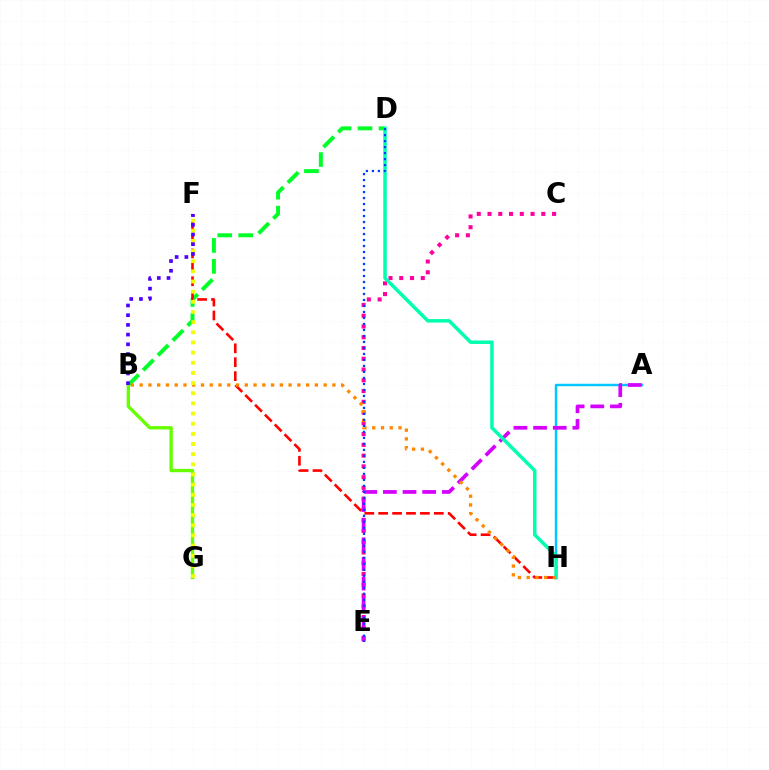{('C', 'E'): [{'color': '#ff00a0', 'line_style': 'dotted', 'thickness': 2.92}], ('A', 'H'): [{'color': '#00c7ff', 'line_style': 'solid', 'thickness': 1.77}], ('B', 'D'): [{'color': '#00ff27', 'line_style': 'dashed', 'thickness': 2.85}], ('A', 'E'): [{'color': '#d600ff', 'line_style': 'dashed', 'thickness': 2.67}], ('F', 'H'): [{'color': '#ff0000', 'line_style': 'dashed', 'thickness': 1.89}], ('D', 'H'): [{'color': '#00ffaf', 'line_style': 'solid', 'thickness': 2.51}], ('B', 'H'): [{'color': '#ff8800', 'line_style': 'dotted', 'thickness': 2.38}], ('D', 'E'): [{'color': '#003fff', 'line_style': 'dotted', 'thickness': 1.63}], ('B', 'G'): [{'color': '#66ff00', 'line_style': 'solid', 'thickness': 2.41}], ('F', 'G'): [{'color': '#eeff00', 'line_style': 'dotted', 'thickness': 2.76}], ('B', 'F'): [{'color': '#4f00ff', 'line_style': 'dotted', 'thickness': 2.64}]}